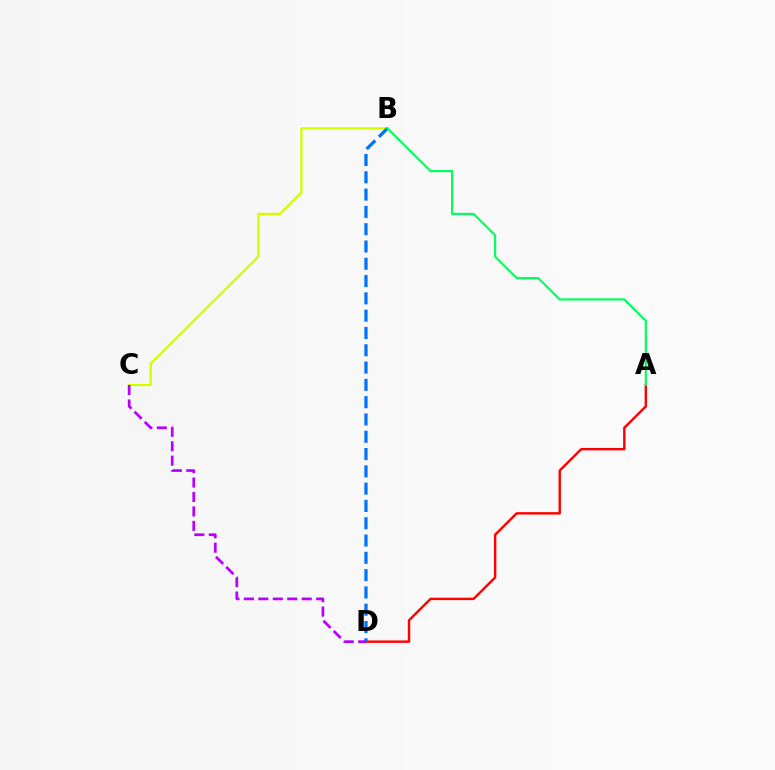{('A', 'D'): [{'color': '#ff0000', 'line_style': 'solid', 'thickness': 1.74}], ('B', 'C'): [{'color': '#d1ff00', 'line_style': 'solid', 'thickness': 1.64}], ('B', 'D'): [{'color': '#0074ff', 'line_style': 'dashed', 'thickness': 2.35}], ('A', 'B'): [{'color': '#00ff5c', 'line_style': 'solid', 'thickness': 1.55}], ('C', 'D'): [{'color': '#b900ff', 'line_style': 'dashed', 'thickness': 1.96}]}